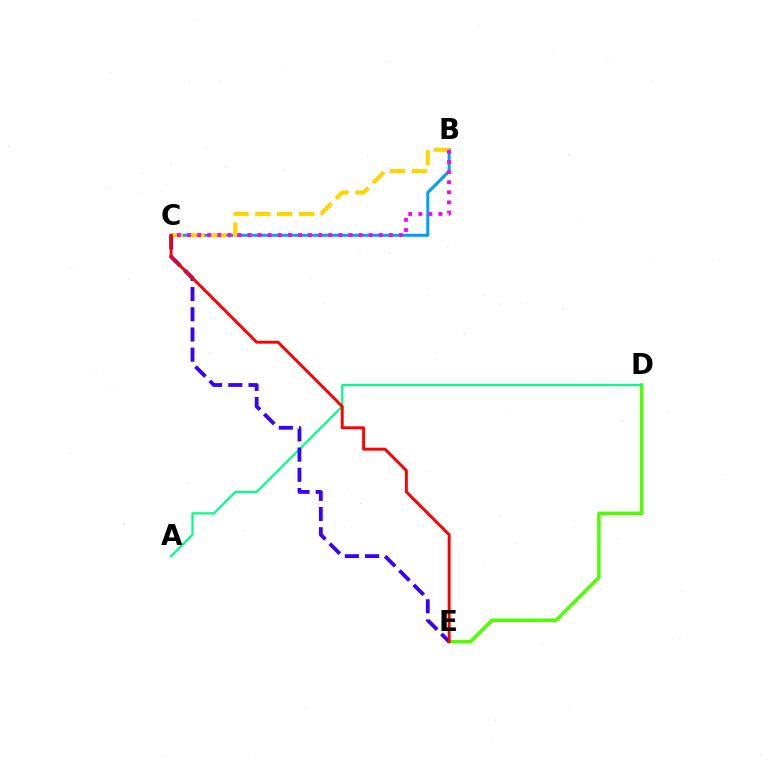{('B', 'C'): [{'color': '#009eff', 'line_style': 'solid', 'thickness': 2.16}, {'color': '#ffd500', 'line_style': 'dashed', 'thickness': 2.96}, {'color': '#ff00ed', 'line_style': 'dotted', 'thickness': 2.74}], ('D', 'E'): [{'color': '#4fff00', 'line_style': 'solid', 'thickness': 2.54}], ('A', 'D'): [{'color': '#00ff86', 'line_style': 'solid', 'thickness': 1.6}], ('C', 'E'): [{'color': '#3700ff', 'line_style': 'dashed', 'thickness': 2.74}, {'color': '#ff0000', 'line_style': 'solid', 'thickness': 2.09}]}